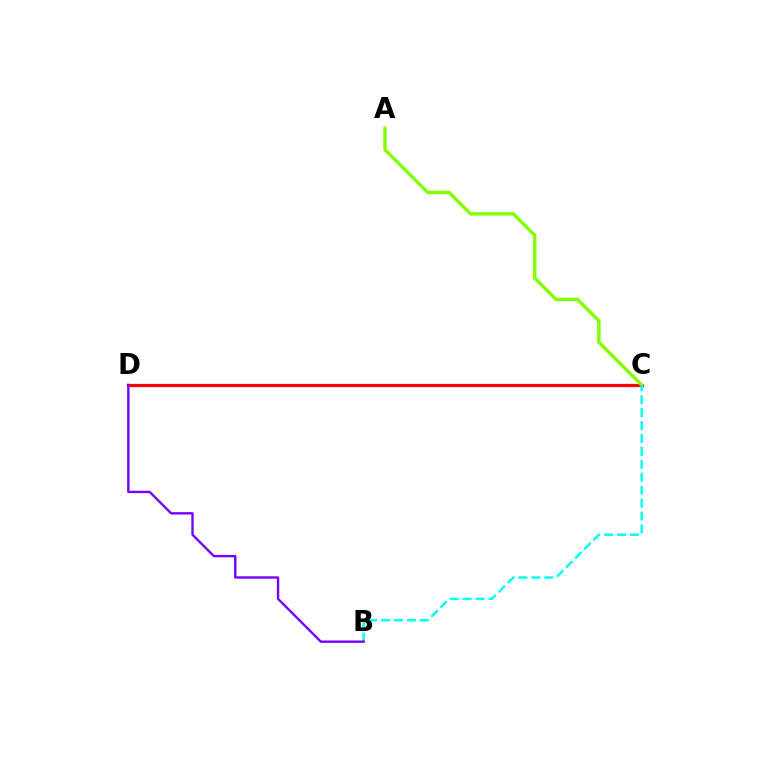{('C', 'D'): [{'color': '#ff0000', 'line_style': 'solid', 'thickness': 2.31}], ('A', 'C'): [{'color': '#84ff00', 'line_style': 'solid', 'thickness': 2.47}], ('B', 'C'): [{'color': '#00fff6', 'line_style': 'dashed', 'thickness': 1.76}], ('B', 'D'): [{'color': '#7200ff', 'line_style': 'solid', 'thickness': 1.71}]}